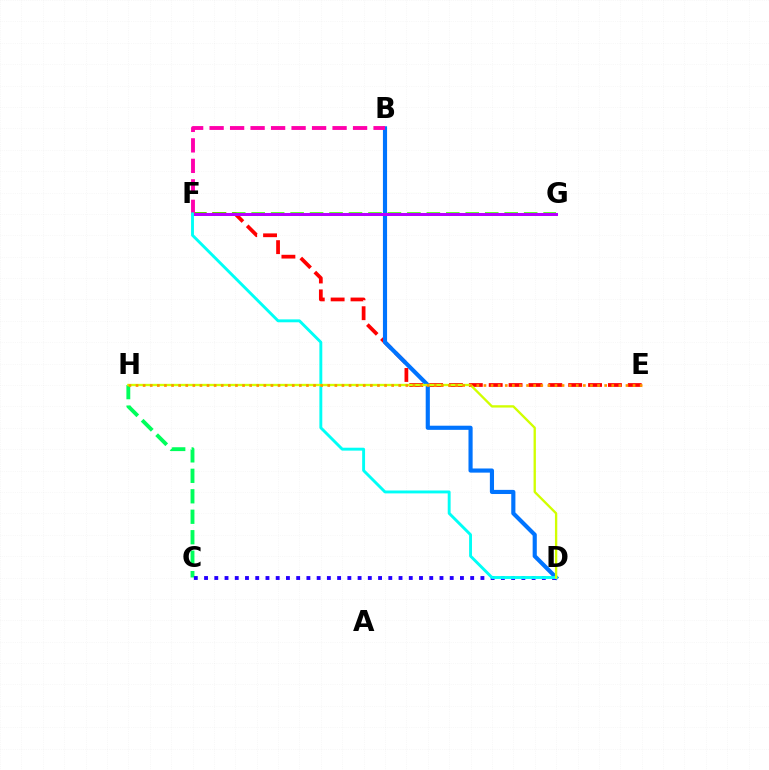{('E', 'F'): [{'color': '#ff0000', 'line_style': 'dashed', 'thickness': 2.7}], ('F', 'G'): [{'color': '#3dff00', 'line_style': 'dashed', 'thickness': 2.64}, {'color': '#b900ff', 'line_style': 'solid', 'thickness': 2.16}], ('C', 'H'): [{'color': '#00ff5c', 'line_style': 'dashed', 'thickness': 2.78}], ('B', 'D'): [{'color': '#0074ff', 'line_style': 'solid', 'thickness': 2.98}], ('C', 'D'): [{'color': '#2500ff', 'line_style': 'dotted', 'thickness': 2.78}], ('B', 'F'): [{'color': '#ff00ac', 'line_style': 'dashed', 'thickness': 2.78}], ('D', 'F'): [{'color': '#00fff6', 'line_style': 'solid', 'thickness': 2.09}], ('D', 'H'): [{'color': '#d1ff00', 'line_style': 'solid', 'thickness': 1.68}], ('E', 'H'): [{'color': '#ff9400', 'line_style': 'dotted', 'thickness': 1.93}]}